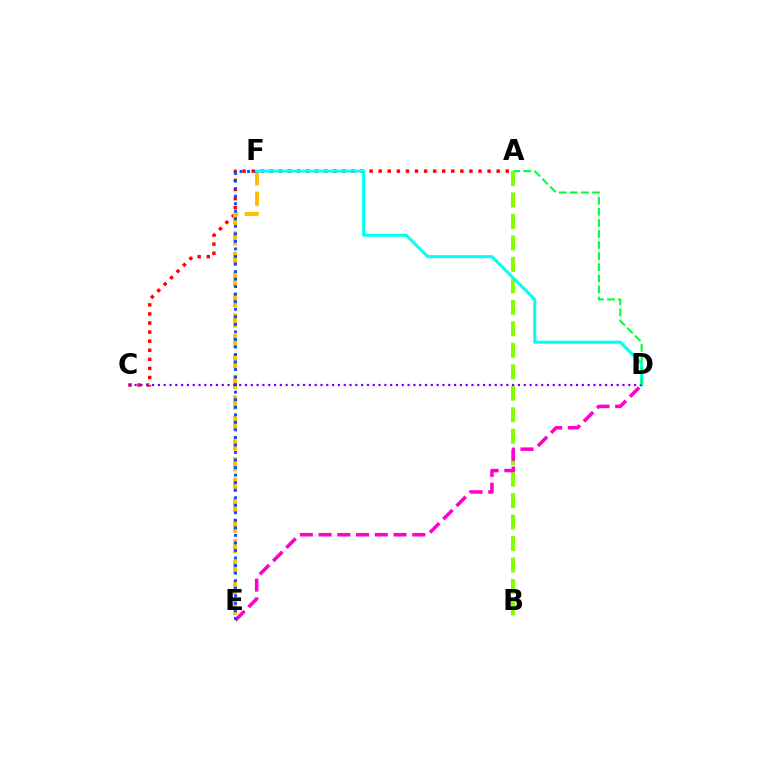{('A', 'B'): [{'color': '#84ff00', 'line_style': 'dashed', 'thickness': 2.92}], ('A', 'C'): [{'color': '#ff0000', 'line_style': 'dotted', 'thickness': 2.47}], ('E', 'F'): [{'color': '#ffbd00', 'line_style': 'dashed', 'thickness': 2.79}, {'color': '#004bff', 'line_style': 'dotted', 'thickness': 2.05}], ('D', 'E'): [{'color': '#ff00cf', 'line_style': 'dashed', 'thickness': 2.55}], ('D', 'F'): [{'color': '#00fff6', 'line_style': 'solid', 'thickness': 2.18}], ('C', 'D'): [{'color': '#7200ff', 'line_style': 'dotted', 'thickness': 1.58}], ('A', 'D'): [{'color': '#00ff39', 'line_style': 'dashed', 'thickness': 1.51}]}